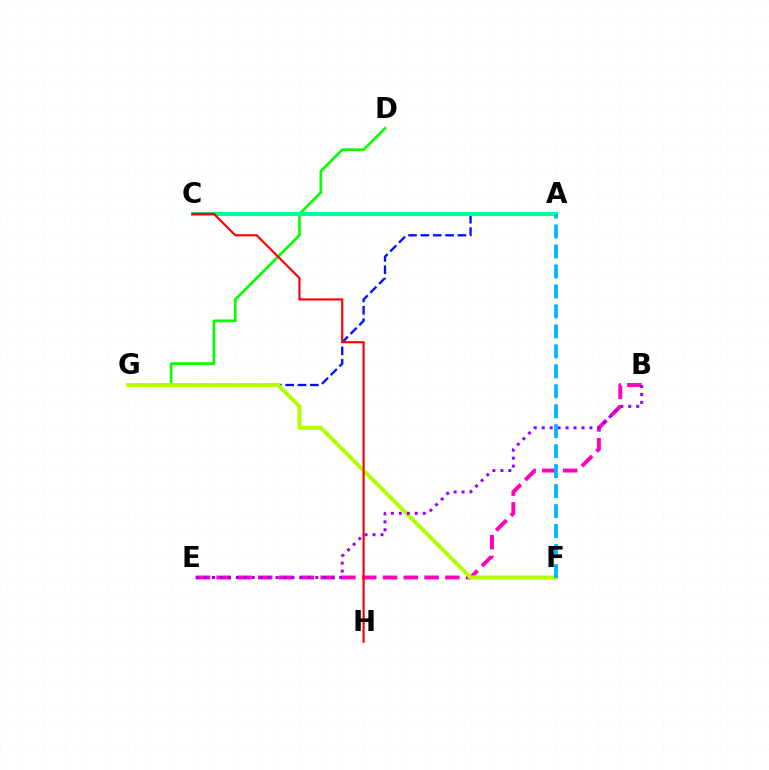{('A', 'G'): [{'color': '#0010ff', 'line_style': 'dashed', 'thickness': 1.68}], ('A', 'C'): [{'color': '#ffa500', 'line_style': 'dotted', 'thickness': 1.6}, {'color': '#00ff9d', 'line_style': 'solid', 'thickness': 2.87}], ('B', 'E'): [{'color': '#ff00bd', 'line_style': 'dashed', 'thickness': 2.82}, {'color': '#9b00ff', 'line_style': 'dotted', 'thickness': 2.16}], ('D', 'G'): [{'color': '#08ff00', 'line_style': 'solid', 'thickness': 1.94}], ('F', 'G'): [{'color': '#b3ff00', 'line_style': 'solid', 'thickness': 2.88}], ('A', 'F'): [{'color': '#00b5ff', 'line_style': 'dashed', 'thickness': 2.71}], ('C', 'H'): [{'color': '#ff0000', 'line_style': 'solid', 'thickness': 1.56}]}